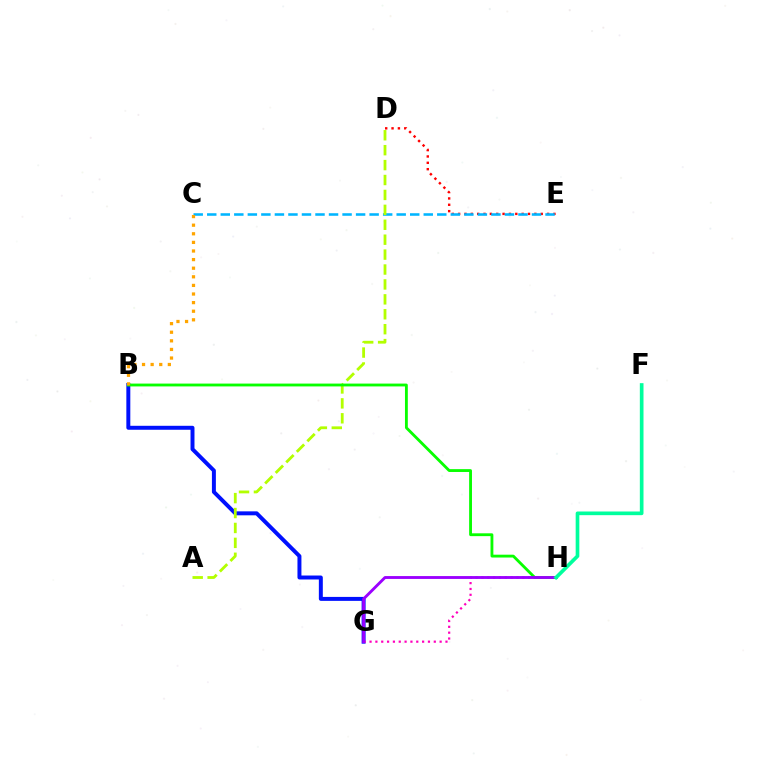{('B', 'G'): [{'color': '#0010ff', 'line_style': 'solid', 'thickness': 2.85}], ('D', 'E'): [{'color': '#ff0000', 'line_style': 'dotted', 'thickness': 1.73}], ('C', 'E'): [{'color': '#00b5ff', 'line_style': 'dashed', 'thickness': 1.84}], ('G', 'H'): [{'color': '#ff00bd', 'line_style': 'dotted', 'thickness': 1.59}, {'color': '#9b00ff', 'line_style': 'solid', 'thickness': 2.06}], ('A', 'D'): [{'color': '#b3ff00', 'line_style': 'dashed', 'thickness': 2.03}], ('B', 'H'): [{'color': '#08ff00', 'line_style': 'solid', 'thickness': 2.04}], ('B', 'C'): [{'color': '#ffa500', 'line_style': 'dotted', 'thickness': 2.34}], ('F', 'H'): [{'color': '#00ff9d', 'line_style': 'solid', 'thickness': 2.64}]}